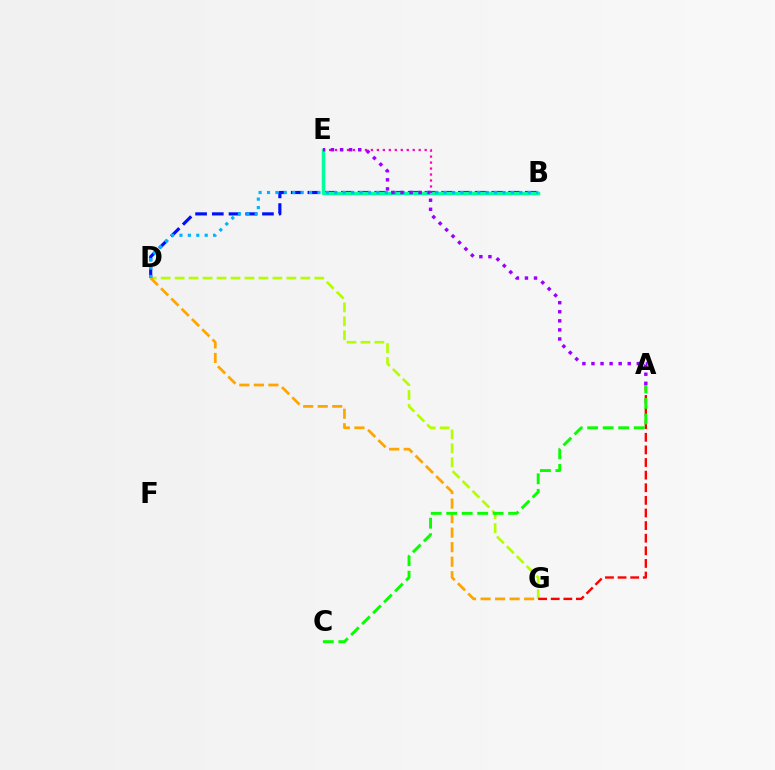{('D', 'G'): [{'color': '#b3ff00', 'line_style': 'dashed', 'thickness': 1.9}, {'color': '#ffa500', 'line_style': 'dashed', 'thickness': 1.97}], ('A', 'G'): [{'color': '#ff0000', 'line_style': 'dashed', 'thickness': 1.71}], ('B', 'D'): [{'color': '#0010ff', 'line_style': 'dashed', 'thickness': 2.27}, {'color': '#00b5ff', 'line_style': 'dotted', 'thickness': 2.29}], ('B', 'E'): [{'color': '#ff00bd', 'line_style': 'dotted', 'thickness': 1.62}, {'color': '#00ff9d', 'line_style': 'solid', 'thickness': 2.51}], ('A', 'E'): [{'color': '#9b00ff', 'line_style': 'dotted', 'thickness': 2.46}], ('A', 'C'): [{'color': '#08ff00', 'line_style': 'dashed', 'thickness': 2.1}]}